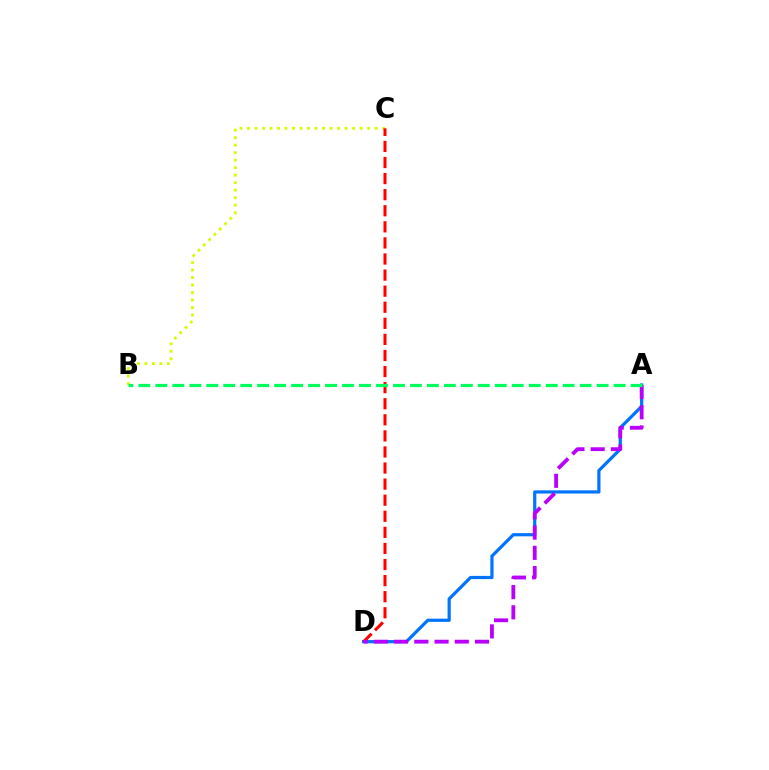{('B', 'C'): [{'color': '#d1ff00', 'line_style': 'dotted', 'thickness': 2.04}], ('A', 'D'): [{'color': '#0074ff', 'line_style': 'solid', 'thickness': 2.31}, {'color': '#b900ff', 'line_style': 'dashed', 'thickness': 2.75}], ('C', 'D'): [{'color': '#ff0000', 'line_style': 'dashed', 'thickness': 2.18}], ('A', 'B'): [{'color': '#00ff5c', 'line_style': 'dashed', 'thickness': 2.31}]}